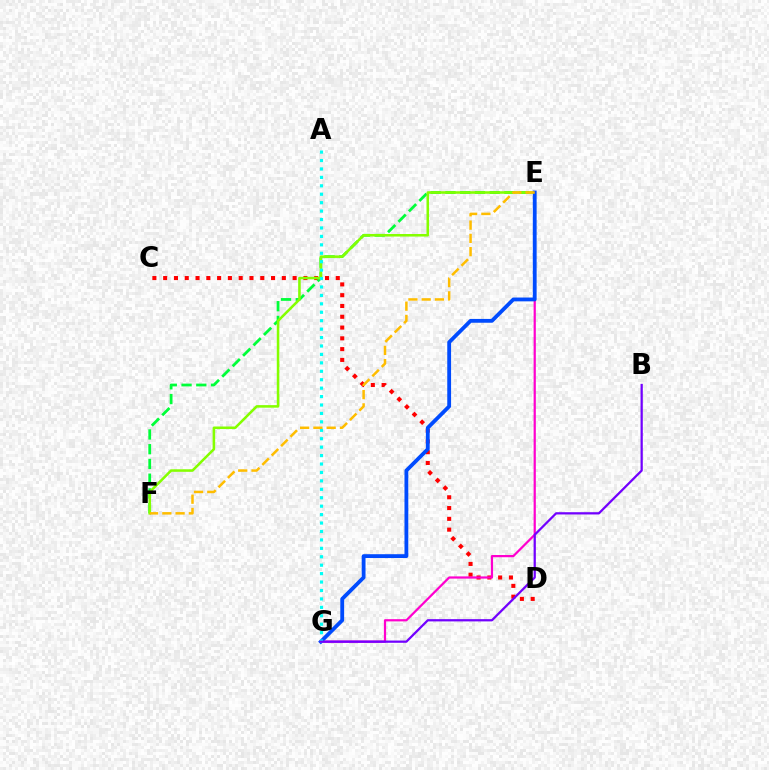{('C', 'D'): [{'color': '#ff0000', 'line_style': 'dotted', 'thickness': 2.93}], ('E', 'G'): [{'color': '#ff00cf', 'line_style': 'solid', 'thickness': 1.6}, {'color': '#004bff', 'line_style': 'solid', 'thickness': 2.75}], ('E', 'F'): [{'color': '#00ff39', 'line_style': 'dashed', 'thickness': 2.0}, {'color': '#84ff00', 'line_style': 'solid', 'thickness': 1.83}, {'color': '#ffbd00', 'line_style': 'dashed', 'thickness': 1.8}], ('A', 'G'): [{'color': '#00fff6', 'line_style': 'dotted', 'thickness': 2.29}], ('B', 'G'): [{'color': '#7200ff', 'line_style': 'solid', 'thickness': 1.62}]}